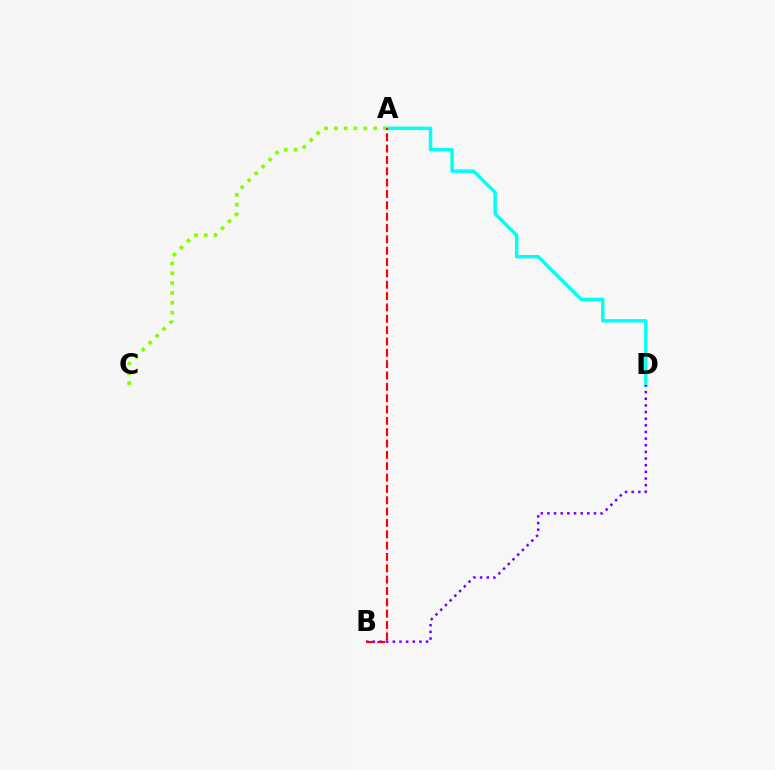{('A', 'D'): [{'color': '#00fff6', 'line_style': 'solid', 'thickness': 2.5}], ('A', 'C'): [{'color': '#84ff00', 'line_style': 'dotted', 'thickness': 2.67}], ('B', 'D'): [{'color': '#7200ff', 'line_style': 'dotted', 'thickness': 1.81}], ('A', 'B'): [{'color': '#ff0000', 'line_style': 'dashed', 'thickness': 1.54}]}